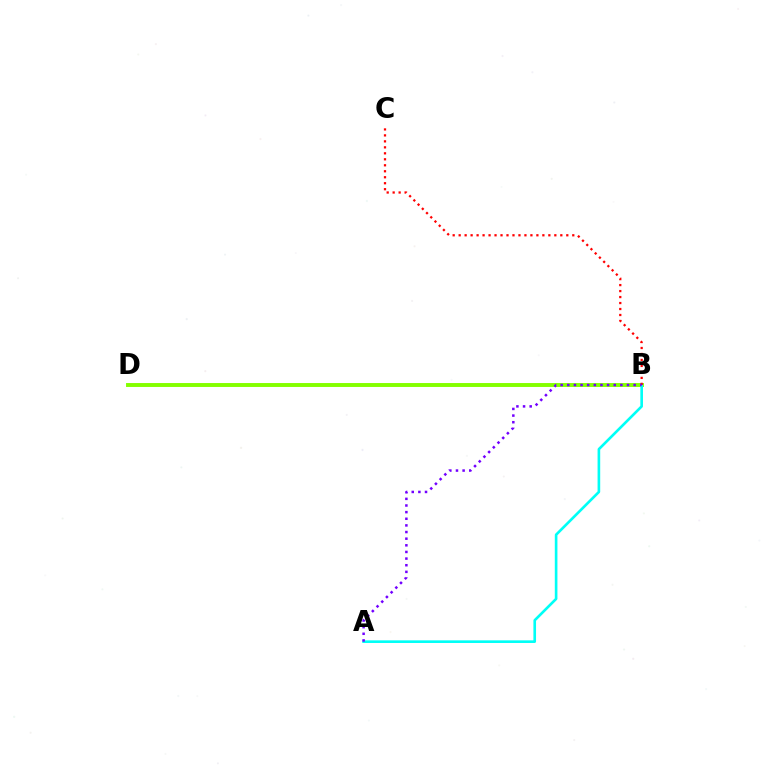{('B', 'D'): [{'color': '#84ff00', 'line_style': 'solid', 'thickness': 2.82}], ('A', 'B'): [{'color': '#00fff6', 'line_style': 'solid', 'thickness': 1.9}, {'color': '#7200ff', 'line_style': 'dotted', 'thickness': 1.8}], ('B', 'C'): [{'color': '#ff0000', 'line_style': 'dotted', 'thickness': 1.62}]}